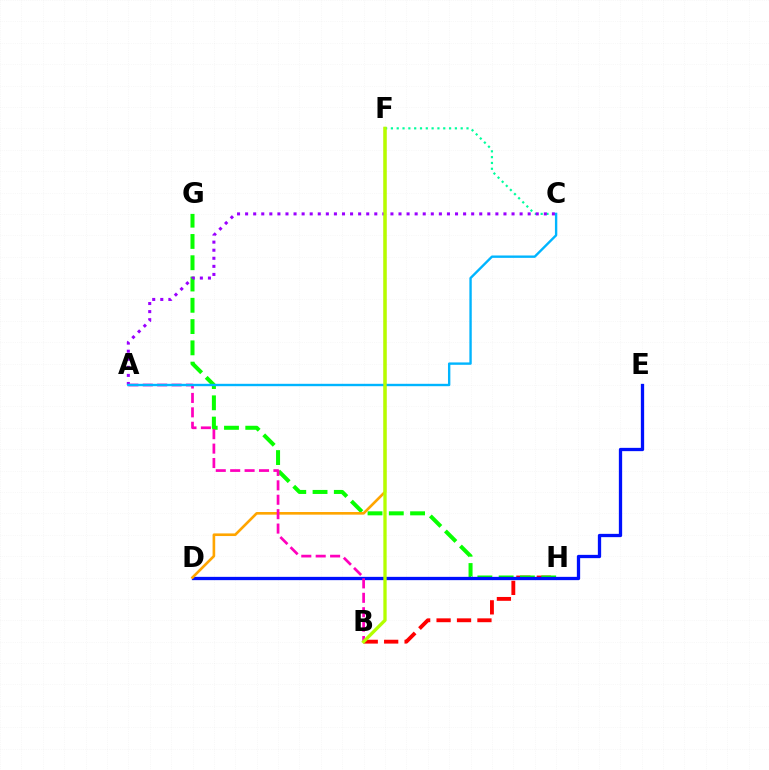{('B', 'H'): [{'color': '#ff0000', 'line_style': 'dashed', 'thickness': 2.78}], ('G', 'H'): [{'color': '#08ff00', 'line_style': 'dashed', 'thickness': 2.89}], ('D', 'E'): [{'color': '#0010ff', 'line_style': 'solid', 'thickness': 2.37}], ('D', 'F'): [{'color': '#ffa500', 'line_style': 'solid', 'thickness': 1.9}], ('C', 'F'): [{'color': '#00ff9d', 'line_style': 'dotted', 'thickness': 1.58}], ('A', 'C'): [{'color': '#9b00ff', 'line_style': 'dotted', 'thickness': 2.19}, {'color': '#00b5ff', 'line_style': 'solid', 'thickness': 1.71}], ('A', 'B'): [{'color': '#ff00bd', 'line_style': 'dashed', 'thickness': 1.96}], ('B', 'F'): [{'color': '#b3ff00', 'line_style': 'solid', 'thickness': 2.39}]}